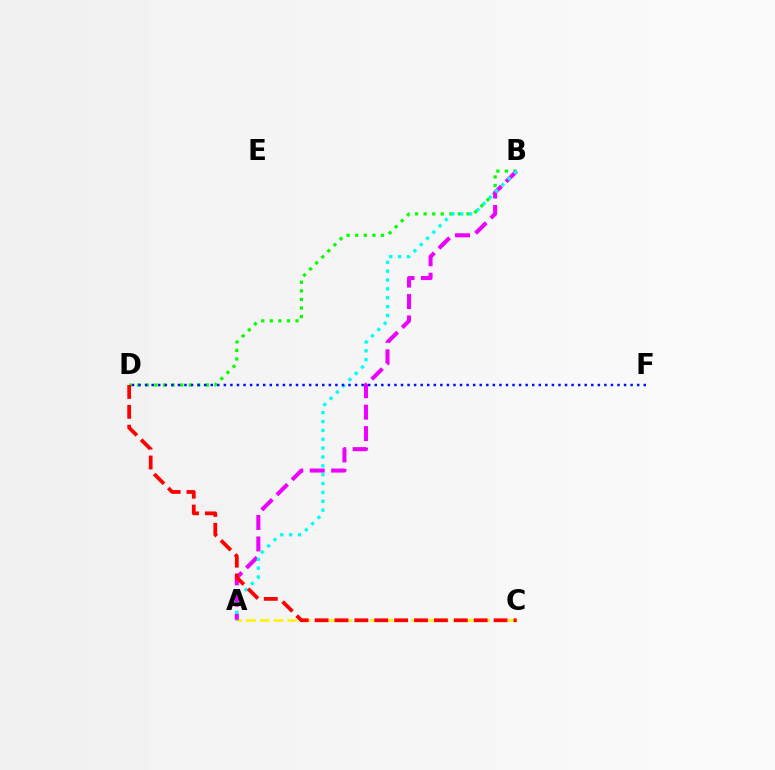{('B', 'D'): [{'color': '#08ff00', 'line_style': 'dotted', 'thickness': 2.33}], ('A', 'C'): [{'color': '#fcf500', 'line_style': 'dashed', 'thickness': 1.87}], ('A', 'B'): [{'color': '#ee00ff', 'line_style': 'dashed', 'thickness': 2.91}, {'color': '#00fff6', 'line_style': 'dotted', 'thickness': 2.41}], ('D', 'F'): [{'color': '#0010ff', 'line_style': 'dotted', 'thickness': 1.78}], ('C', 'D'): [{'color': '#ff0000', 'line_style': 'dashed', 'thickness': 2.7}]}